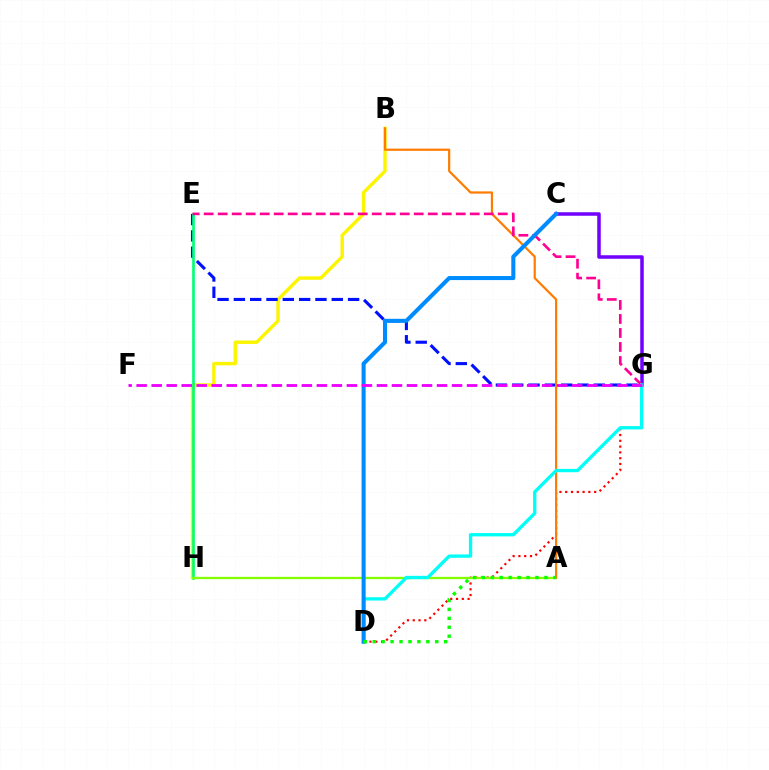{('B', 'H'): [{'color': '#fcf500', 'line_style': 'solid', 'thickness': 2.46}], ('D', 'G'): [{'color': '#ff0000', 'line_style': 'dotted', 'thickness': 1.57}, {'color': '#00fff6', 'line_style': 'solid', 'thickness': 2.39}], ('E', 'G'): [{'color': '#0010ff', 'line_style': 'dashed', 'thickness': 2.22}, {'color': '#ff0094', 'line_style': 'dashed', 'thickness': 1.9}], ('E', 'H'): [{'color': '#00ff74', 'line_style': 'solid', 'thickness': 1.92}], ('C', 'G'): [{'color': '#7200ff', 'line_style': 'solid', 'thickness': 2.53}], ('A', 'H'): [{'color': '#84ff00', 'line_style': 'solid', 'thickness': 1.65}], ('A', 'B'): [{'color': '#ff7c00', 'line_style': 'solid', 'thickness': 1.59}], ('C', 'D'): [{'color': '#008cff', 'line_style': 'solid', 'thickness': 2.92}], ('A', 'D'): [{'color': '#08ff00', 'line_style': 'dotted', 'thickness': 2.43}], ('F', 'G'): [{'color': '#ee00ff', 'line_style': 'dashed', 'thickness': 2.04}]}